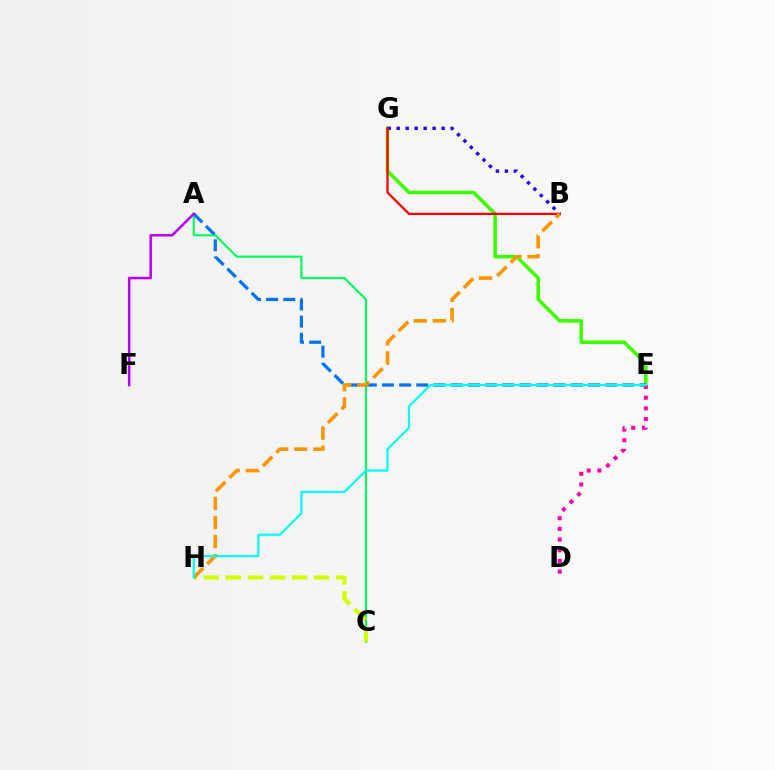{('E', 'G'): [{'color': '#3dff00', 'line_style': 'solid', 'thickness': 2.55}], ('A', 'C'): [{'color': '#00ff5c', 'line_style': 'solid', 'thickness': 1.56}], ('C', 'H'): [{'color': '#d1ff00', 'line_style': 'dashed', 'thickness': 3.0}], ('B', 'G'): [{'color': '#2500ff', 'line_style': 'dotted', 'thickness': 2.44}, {'color': '#ff0000', 'line_style': 'solid', 'thickness': 1.63}], ('A', 'E'): [{'color': '#0074ff', 'line_style': 'dashed', 'thickness': 2.33}], ('B', 'H'): [{'color': '#ff9400', 'line_style': 'dashed', 'thickness': 2.59}], ('D', 'E'): [{'color': '#ff00ac', 'line_style': 'dotted', 'thickness': 2.9}], ('E', 'H'): [{'color': '#00fff6', 'line_style': 'solid', 'thickness': 1.57}], ('A', 'F'): [{'color': '#b900ff', 'line_style': 'solid', 'thickness': 1.81}]}